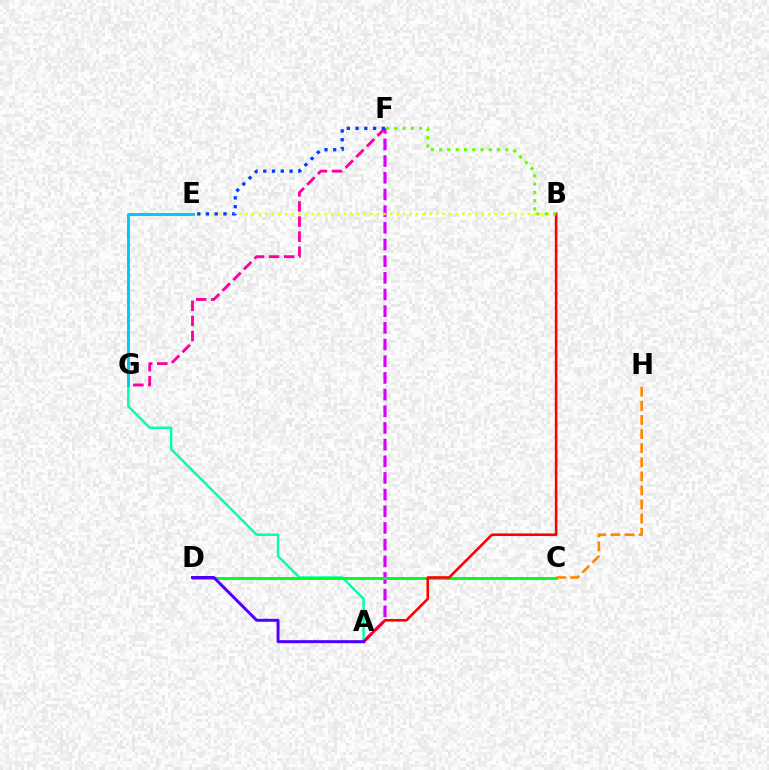{('C', 'H'): [{'color': '#ff8800', 'line_style': 'dashed', 'thickness': 1.92}], ('A', 'F'): [{'color': '#d600ff', 'line_style': 'dashed', 'thickness': 2.27}], ('A', 'G'): [{'color': '#00ffaf', 'line_style': 'solid', 'thickness': 1.77}], ('C', 'D'): [{'color': '#00ff27', 'line_style': 'solid', 'thickness': 2.15}], ('B', 'E'): [{'color': '#eeff00', 'line_style': 'dotted', 'thickness': 1.78}], ('F', 'G'): [{'color': '#ff00a0', 'line_style': 'dashed', 'thickness': 2.05}], ('A', 'B'): [{'color': '#ff0000', 'line_style': 'solid', 'thickness': 1.88}], ('A', 'D'): [{'color': '#4f00ff', 'line_style': 'solid', 'thickness': 2.15}], ('E', 'G'): [{'color': '#00c7ff', 'line_style': 'solid', 'thickness': 2.12}], ('B', 'F'): [{'color': '#66ff00', 'line_style': 'dotted', 'thickness': 2.25}], ('E', 'F'): [{'color': '#003fff', 'line_style': 'dotted', 'thickness': 2.38}]}